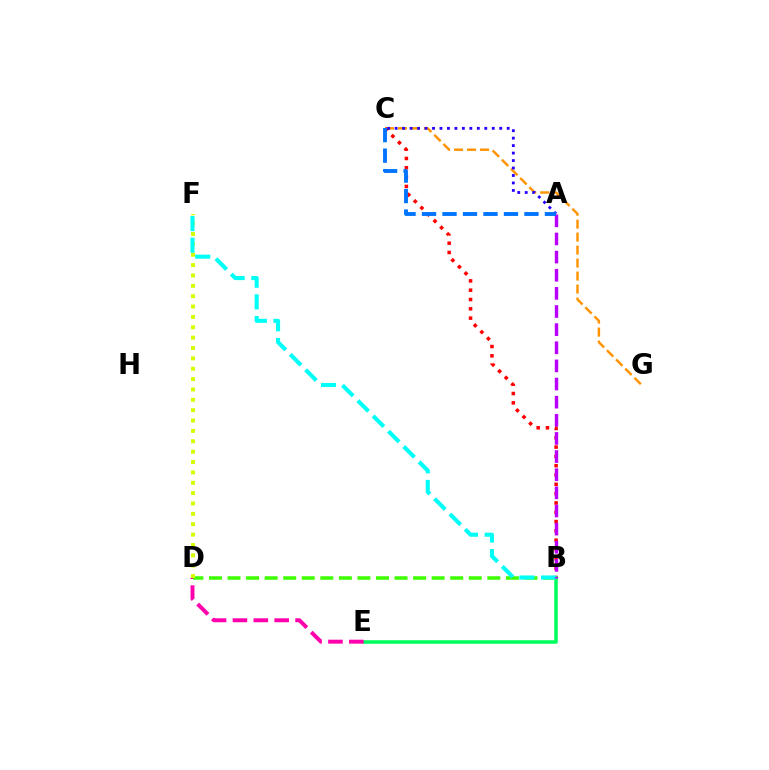{('C', 'G'): [{'color': '#ff9400', 'line_style': 'dashed', 'thickness': 1.76}], ('B', 'C'): [{'color': '#ff0000', 'line_style': 'dotted', 'thickness': 2.53}], ('B', 'E'): [{'color': '#00ff5c', 'line_style': 'solid', 'thickness': 2.55}], ('D', 'E'): [{'color': '#ff00ac', 'line_style': 'dashed', 'thickness': 2.84}], ('A', 'C'): [{'color': '#2500ff', 'line_style': 'dotted', 'thickness': 2.03}, {'color': '#0074ff', 'line_style': 'dashed', 'thickness': 2.78}], ('B', 'D'): [{'color': '#3dff00', 'line_style': 'dashed', 'thickness': 2.52}], ('D', 'F'): [{'color': '#d1ff00', 'line_style': 'dotted', 'thickness': 2.82}], ('B', 'F'): [{'color': '#00fff6', 'line_style': 'dashed', 'thickness': 2.94}], ('A', 'B'): [{'color': '#b900ff', 'line_style': 'dashed', 'thickness': 2.46}]}